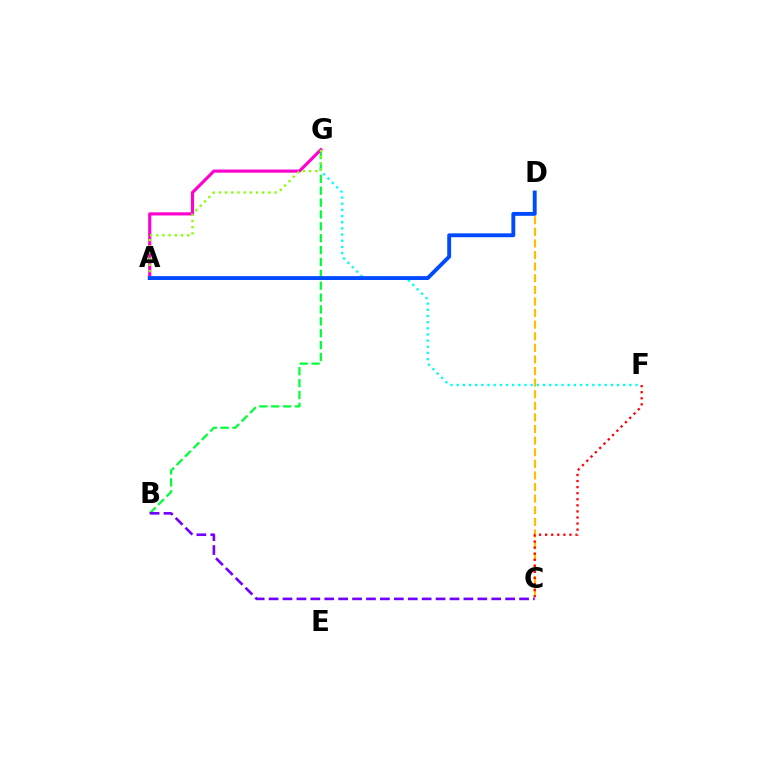{('B', 'G'): [{'color': '#00ff39', 'line_style': 'dashed', 'thickness': 1.61}], ('F', 'G'): [{'color': '#00fff6', 'line_style': 'dotted', 'thickness': 1.68}], ('A', 'G'): [{'color': '#ff00cf', 'line_style': 'solid', 'thickness': 2.26}, {'color': '#84ff00', 'line_style': 'dotted', 'thickness': 1.68}], ('C', 'D'): [{'color': '#ffbd00', 'line_style': 'dashed', 'thickness': 1.58}], ('C', 'F'): [{'color': '#ff0000', 'line_style': 'dotted', 'thickness': 1.65}], ('B', 'C'): [{'color': '#7200ff', 'line_style': 'dashed', 'thickness': 1.89}], ('A', 'D'): [{'color': '#004bff', 'line_style': 'solid', 'thickness': 2.79}]}